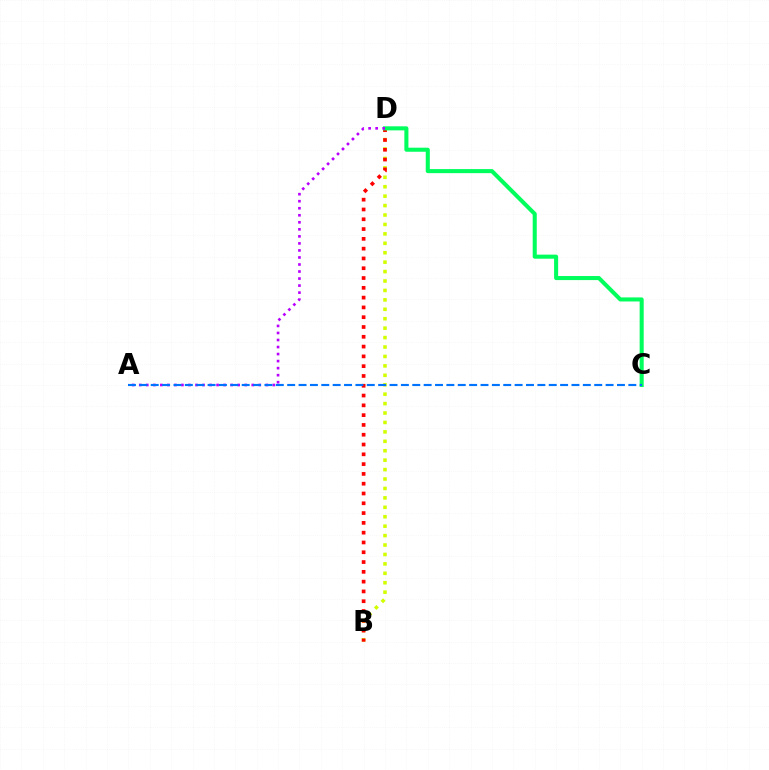{('B', 'D'): [{'color': '#d1ff00', 'line_style': 'dotted', 'thickness': 2.56}, {'color': '#ff0000', 'line_style': 'dotted', 'thickness': 2.66}], ('C', 'D'): [{'color': '#00ff5c', 'line_style': 'solid', 'thickness': 2.92}], ('A', 'D'): [{'color': '#b900ff', 'line_style': 'dotted', 'thickness': 1.91}], ('A', 'C'): [{'color': '#0074ff', 'line_style': 'dashed', 'thickness': 1.54}]}